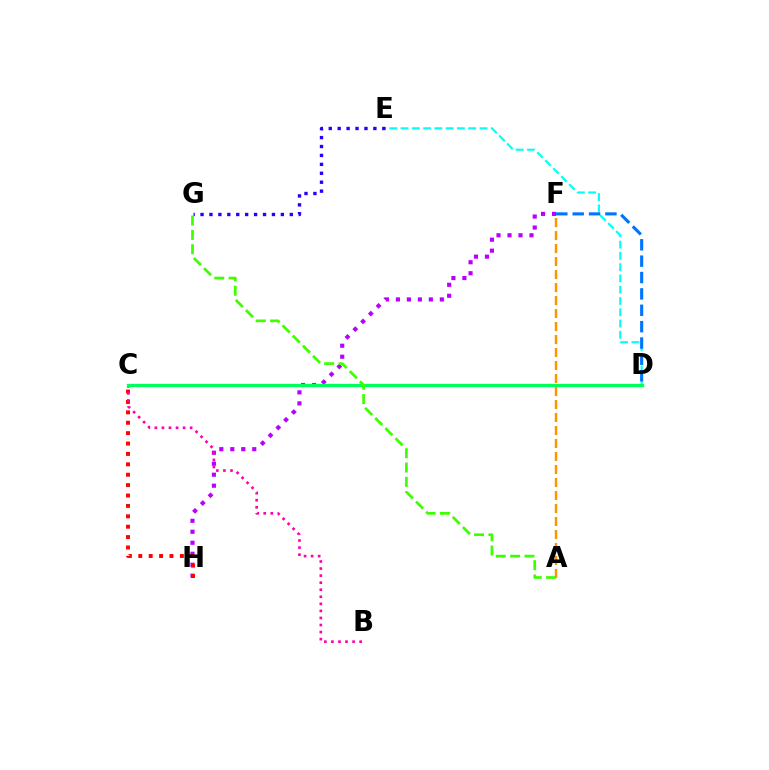{('C', 'D'): [{'color': '#d1ff00', 'line_style': 'dotted', 'thickness': 1.83}, {'color': '#00ff5c', 'line_style': 'solid', 'thickness': 2.37}], ('A', 'F'): [{'color': '#ff9400', 'line_style': 'dashed', 'thickness': 1.77}], ('F', 'H'): [{'color': '#b900ff', 'line_style': 'dotted', 'thickness': 2.98}], ('D', 'E'): [{'color': '#00fff6', 'line_style': 'dashed', 'thickness': 1.53}], ('C', 'H'): [{'color': '#ff0000', 'line_style': 'dotted', 'thickness': 2.82}], ('D', 'F'): [{'color': '#0074ff', 'line_style': 'dashed', 'thickness': 2.22}], ('B', 'C'): [{'color': '#ff00ac', 'line_style': 'dotted', 'thickness': 1.92}], ('E', 'G'): [{'color': '#2500ff', 'line_style': 'dotted', 'thickness': 2.43}], ('A', 'G'): [{'color': '#3dff00', 'line_style': 'dashed', 'thickness': 1.95}]}